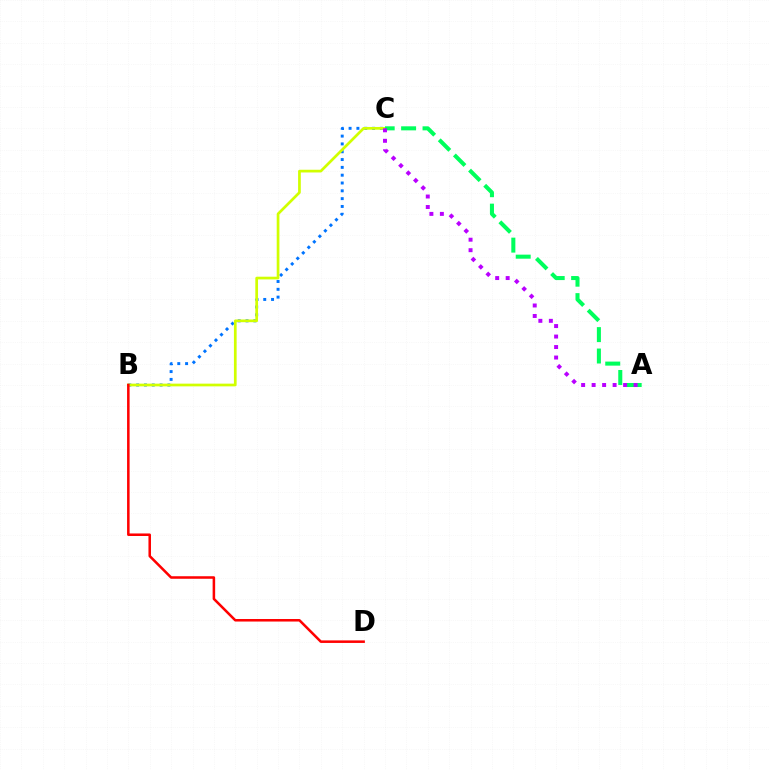{('B', 'C'): [{'color': '#0074ff', 'line_style': 'dotted', 'thickness': 2.12}, {'color': '#d1ff00', 'line_style': 'solid', 'thickness': 1.95}], ('A', 'C'): [{'color': '#00ff5c', 'line_style': 'dashed', 'thickness': 2.91}, {'color': '#b900ff', 'line_style': 'dotted', 'thickness': 2.85}], ('B', 'D'): [{'color': '#ff0000', 'line_style': 'solid', 'thickness': 1.82}]}